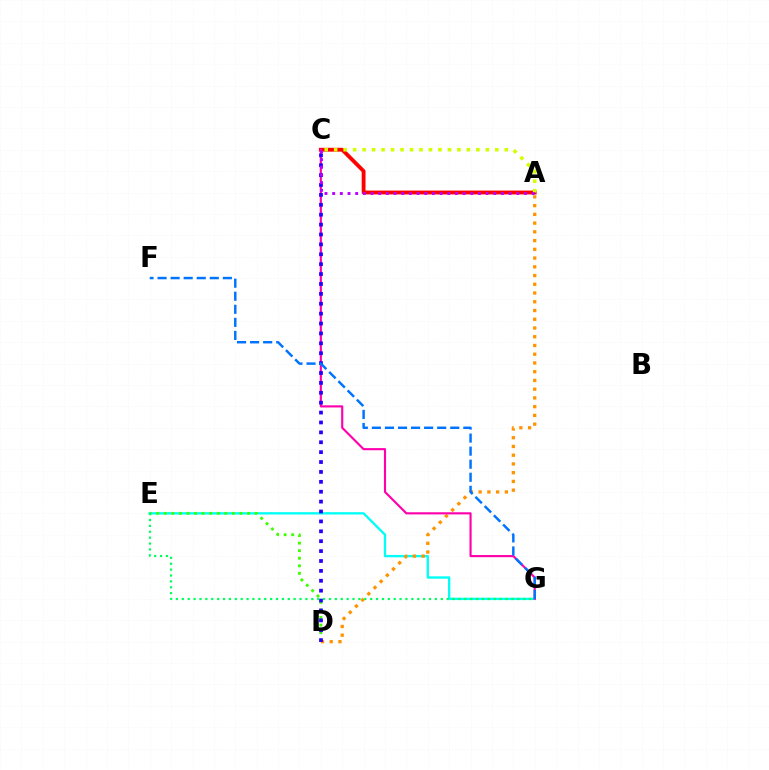{('A', 'C'): [{'color': '#ff0000', 'line_style': 'solid', 'thickness': 2.77}, {'color': '#d1ff00', 'line_style': 'dotted', 'thickness': 2.58}, {'color': '#b900ff', 'line_style': 'dotted', 'thickness': 2.08}], ('E', 'G'): [{'color': '#00fff6', 'line_style': 'solid', 'thickness': 1.69}, {'color': '#00ff5c', 'line_style': 'dotted', 'thickness': 1.6}], ('D', 'E'): [{'color': '#3dff00', 'line_style': 'dotted', 'thickness': 2.06}], ('A', 'D'): [{'color': '#ff9400', 'line_style': 'dotted', 'thickness': 2.37}], ('C', 'G'): [{'color': '#ff00ac', 'line_style': 'solid', 'thickness': 1.54}], ('C', 'D'): [{'color': '#2500ff', 'line_style': 'dotted', 'thickness': 2.69}], ('F', 'G'): [{'color': '#0074ff', 'line_style': 'dashed', 'thickness': 1.77}]}